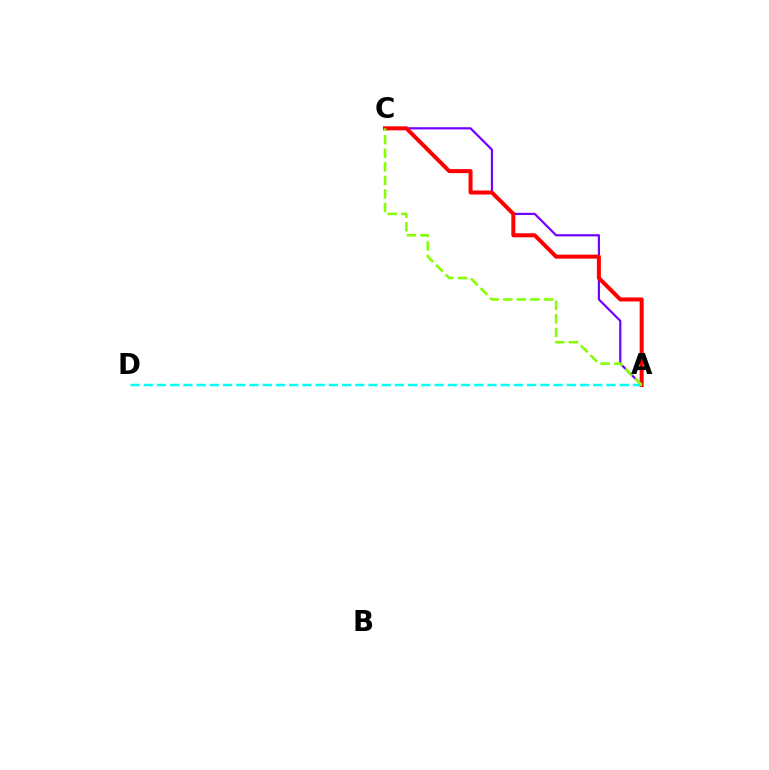{('A', 'C'): [{'color': '#7200ff', 'line_style': 'solid', 'thickness': 1.58}, {'color': '#ff0000', 'line_style': 'solid', 'thickness': 2.89}, {'color': '#84ff00', 'line_style': 'dashed', 'thickness': 1.84}], ('A', 'D'): [{'color': '#00fff6', 'line_style': 'dashed', 'thickness': 1.8}]}